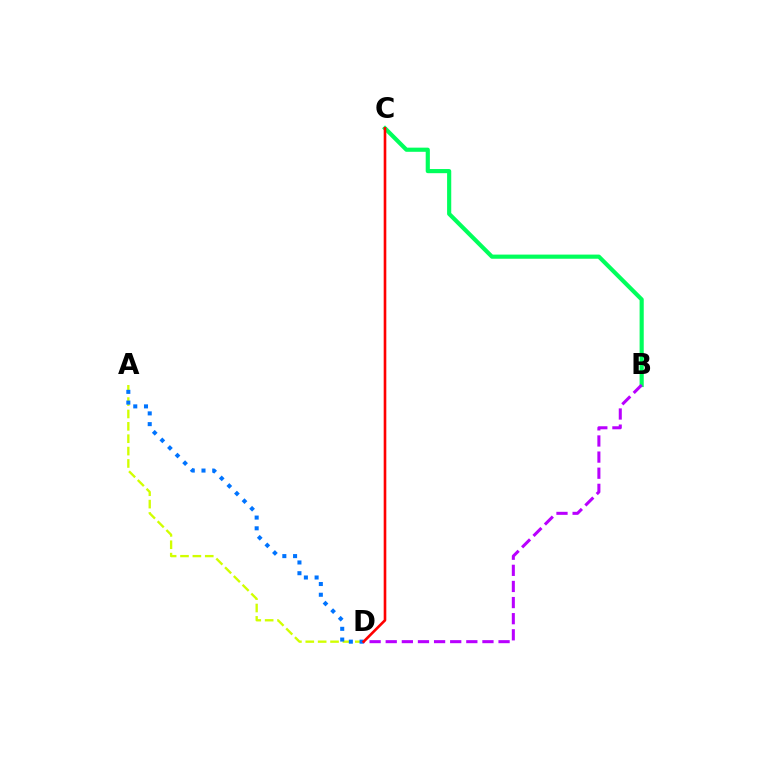{('A', 'D'): [{'color': '#d1ff00', 'line_style': 'dashed', 'thickness': 1.68}, {'color': '#0074ff', 'line_style': 'dotted', 'thickness': 2.92}], ('B', 'C'): [{'color': '#00ff5c', 'line_style': 'solid', 'thickness': 2.99}], ('B', 'D'): [{'color': '#b900ff', 'line_style': 'dashed', 'thickness': 2.19}], ('C', 'D'): [{'color': '#ff0000', 'line_style': 'solid', 'thickness': 1.89}]}